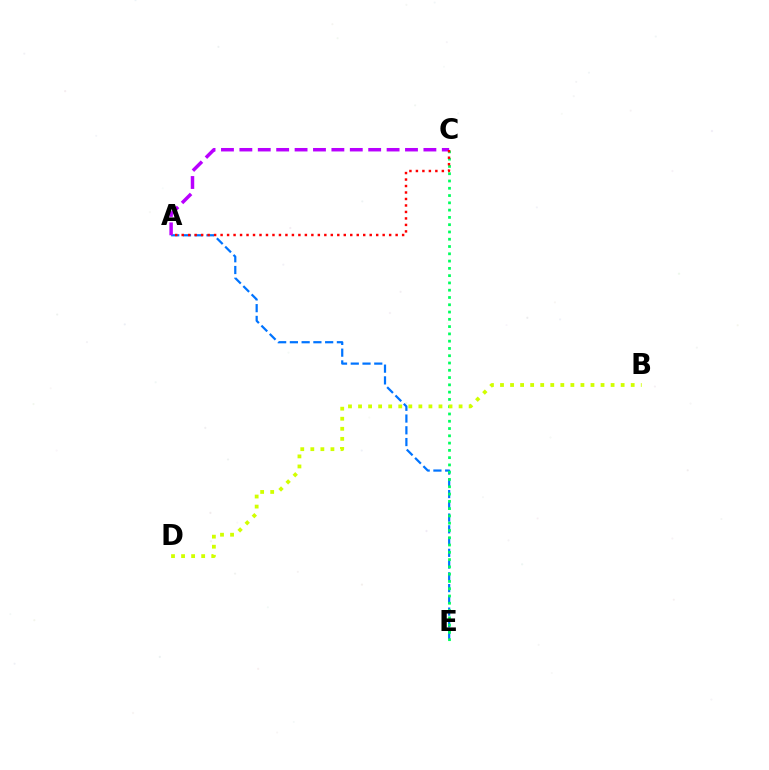{('A', 'E'): [{'color': '#0074ff', 'line_style': 'dashed', 'thickness': 1.6}], ('C', 'E'): [{'color': '#00ff5c', 'line_style': 'dotted', 'thickness': 1.98}], ('A', 'C'): [{'color': '#b900ff', 'line_style': 'dashed', 'thickness': 2.5}, {'color': '#ff0000', 'line_style': 'dotted', 'thickness': 1.76}], ('B', 'D'): [{'color': '#d1ff00', 'line_style': 'dotted', 'thickness': 2.73}]}